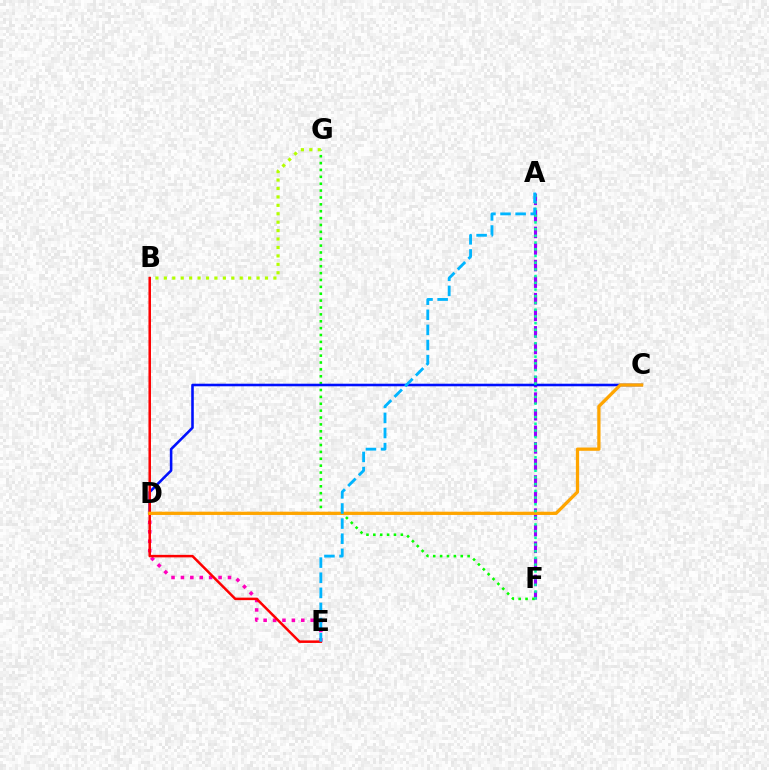{('D', 'E'): [{'color': '#ff00bd', 'line_style': 'dotted', 'thickness': 2.56}], ('A', 'F'): [{'color': '#9b00ff', 'line_style': 'dashed', 'thickness': 2.25}, {'color': '#00ff9d', 'line_style': 'dotted', 'thickness': 1.82}], ('F', 'G'): [{'color': '#08ff00', 'line_style': 'dotted', 'thickness': 1.87}], ('B', 'G'): [{'color': '#b3ff00', 'line_style': 'dotted', 'thickness': 2.29}], ('C', 'D'): [{'color': '#0010ff', 'line_style': 'solid', 'thickness': 1.85}, {'color': '#ffa500', 'line_style': 'solid', 'thickness': 2.35}], ('B', 'E'): [{'color': '#ff0000', 'line_style': 'solid', 'thickness': 1.81}], ('A', 'E'): [{'color': '#00b5ff', 'line_style': 'dashed', 'thickness': 2.05}]}